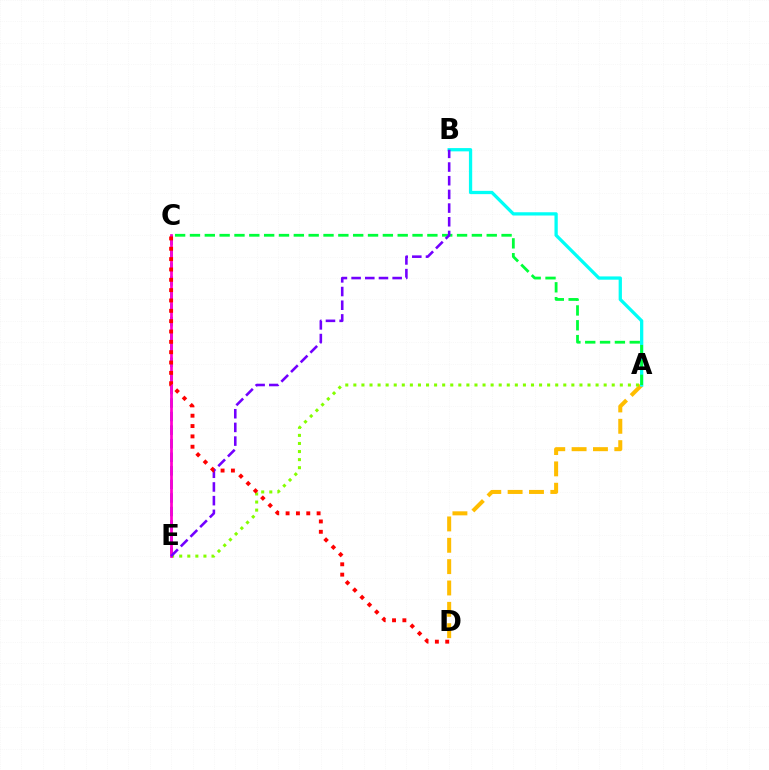{('A', 'D'): [{'color': '#ffbd00', 'line_style': 'dashed', 'thickness': 2.9}], ('C', 'E'): [{'color': '#004bff', 'line_style': 'dashed', 'thickness': 1.84}, {'color': '#ff00cf', 'line_style': 'solid', 'thickness': 1.98}], ('A', 'B'): [{'color': '#00fff6', 'line_style': 'solid', 'thickness': 2.36}], ('A', 'C'): [{'color': '#00ff39', 'line_style': 'dashed', 'thickness': 2.02}], ('A', 'E'): [{'color': '#84ff00', 'line_style': 'dotted', 'thickness': 2.19}], ('B', 'E'): [{'color': '#7200ff', 'line_style': 'dashed', 'thickness': 1.86}], ('C', 'D'): [{'color': '#ff0000', 'line_style': 'dotted', 'thickness': 2.81}]}